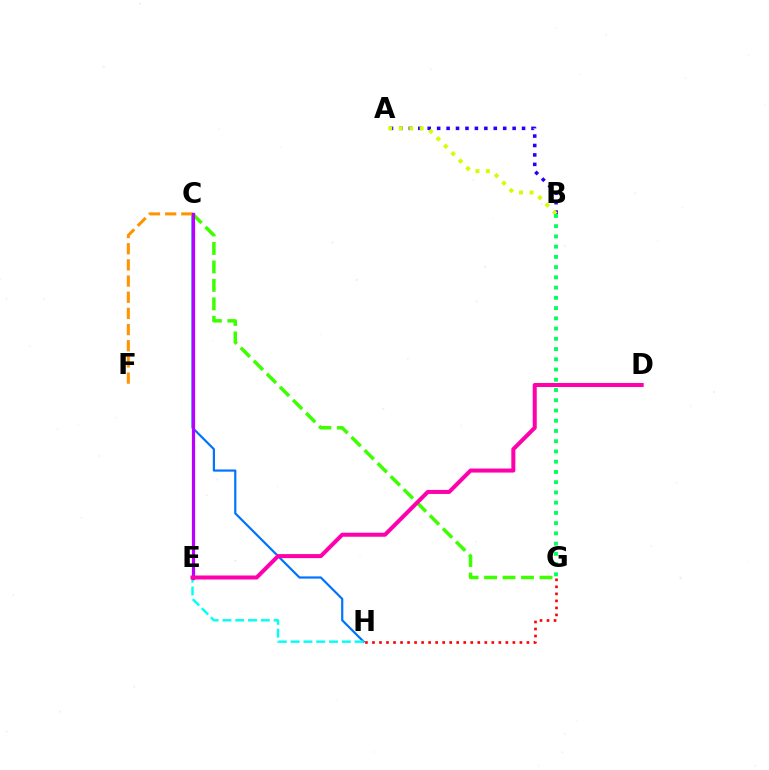{('C', 'H'): [{'color': '#0074ff', 'line_style': 'solid', 'thickness': 1.58}], ('A', 'B'): [{'color': '#2500ff', 'line_style': 'dotted', 'thickness': 2.56}, {'color': '#d1ff00', 'line_style': 'dotted', 'thickness': 2.85}], ('G', 'H'): [{'color': '#ff0000', 'line_style': 'dotted', 'thickness': 1.91}], ('C', 'G'): [{'color': '#3dff00', 'line_style': 'dashed', 'thickness': 2.51}], ('E', 'H'): [{'color': '#00fff6', 'line_style': 'dashed', 'thickness': 1.74}], ('B', 'G'): [{'color': '#00ff5c', 'line_style': 'dotted', 'thickness': 2.78}], ('C', 'F'): [{'color': '#ff9400', 'line_style': 'dashed', 'thickness': 2.2}], ('C', 'E'): [{'color': '#b900ff', 'line_style': 'solid', 'thickness': 2.31}], ('D', 'E'): [{'color': '#ff00ac', 'line_style': 'solid', 'thickness': 2.89}]}